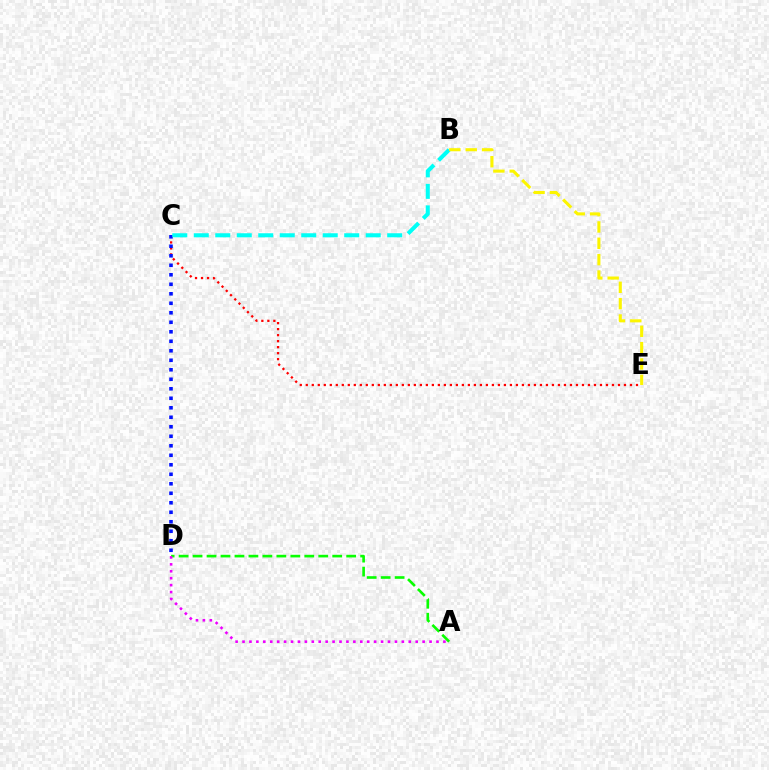{('C', 'E'): [{'color': '#ff0000', 'line_style': 'dotted', 'thickness': 1.63}], ('C', 'D'): [{'color': '#0010ff', 'line_style': 'dotted', 'thickness': 2.58}], ('A', 'D'): [{'color': '#08ff00', 'line_style': 'dashed', 'thickness': 1.9}, {'color': '#ee00ff', 'line_style': 'dotted', 'thickness': 1.88}], ('B', 'C'): [{'color': '#00fff6', 'line_style': 'dashed', 'thickness': 2.92}], ('B', 'E'): [{'color': '#fcf500', 'line_style': 'dashed', 'thickness': 2.22}]}